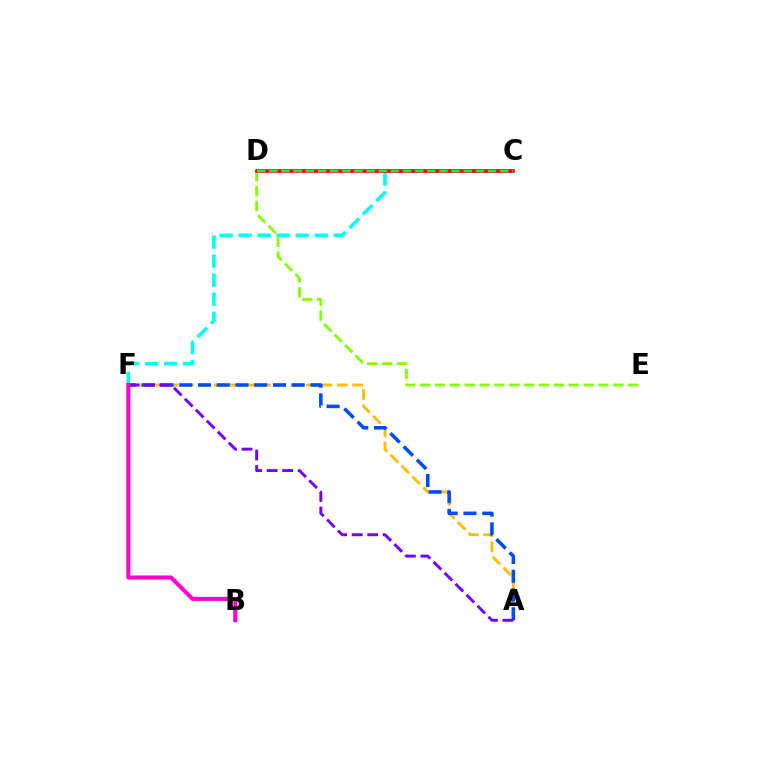{('C', 'F'): [{'color': '#00fff6', 'line_style': 'dashed', 'thickness': 2.58}], ('A', 'F'): [{'color': '#ffbd00', 'line_style': 'dashed', 'thickness': 2.09}, {'color': '#004bff', 'line_style': 'dashed', 'thickness': 2.55}, {'color': '#7200ff', 'line_style': 'dashed', 'thickness': 2.11}], ('D', 'E'): [{'color': '#84ff00', 'line_style': 'dashed', 'thickness': 2.02}], ('B', 'F'): [{'color': '#ff00cf', 'line_style': 'solid', 'thickness': 2.92}], ('C', 'D'): [{'color': '#ff0000', 'line_style': 'solid', 'thickness': 2.61}, {'color': '#00ff39', 'line_style': 'dashed', 'thickness': 1.65}]}